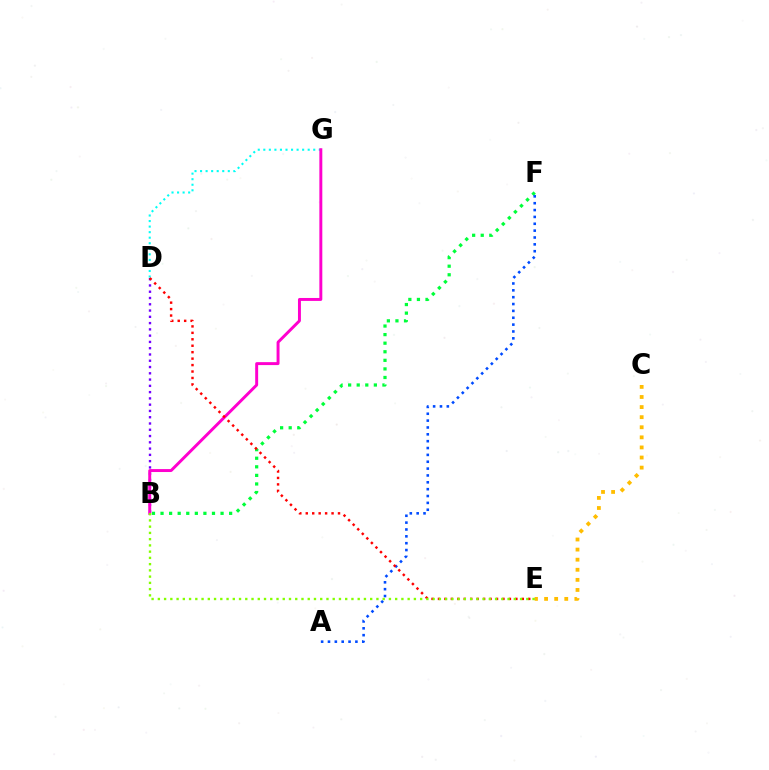{('B', 'F'): [{'color': '#00ff39', 'line_style': 'dotted', 'thickness': 2.33}], ('D', 'G'): [{'color': '#00fff6', 'line_style': 'dotted', 'thickness': 1.51}], ('B', 'D'): [{'color': '#7200ff', 'line_style': 'dotted', 'thickness': 1.7}], ('A', 'F'): [{'color': '#004bff', 'line_style': 'dotted', 'thickness': 1.86}], ('C', 'E'): [{'color': '#ffbd00', 'line_style': 'dotted', 'thickness': 2.74}], ('B', 'G'): [{'color': '#ff00cf', 'line_style': 'solid', 'thickness': 2.12}], ('D', 'E'): [{'color': '#ff0000', 'line_style': 'dotted', 'thickness': 1.75}], ('B', 'E'): [{'color': '#84ff00', 'line_style': 'dotted', 'thickness': 1.7}]}